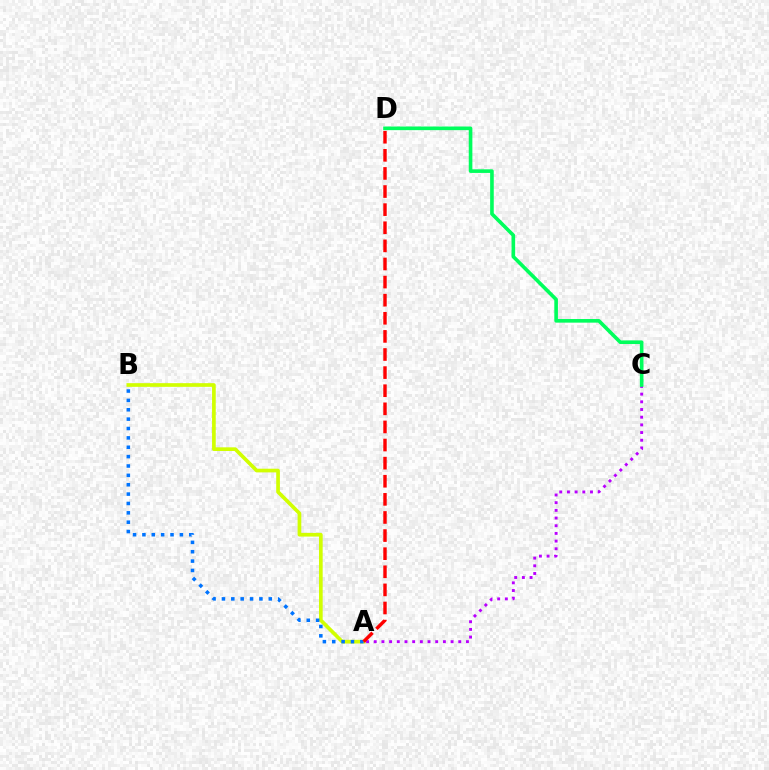{('A', 'C'): [{'color': '#b900ff', 'line_style': 'dotted', 'thickness': 2.09}], ('A', 'B'): [{'color': '#d1ff00', 'line_style': 'solid', 'thickness': 2.65}, {'color': '#0074ff', 'line_style': 'dotted', 'thickness': 2.55}], ('A', 'D'): [{'color': '#ff0000', 'line_style': 'dashed', 'thickness': 2.46}], ('C', 'D'): [{'color': '#00ff5c', 'line_style': 'solid', 'thickness': 2.61}]}